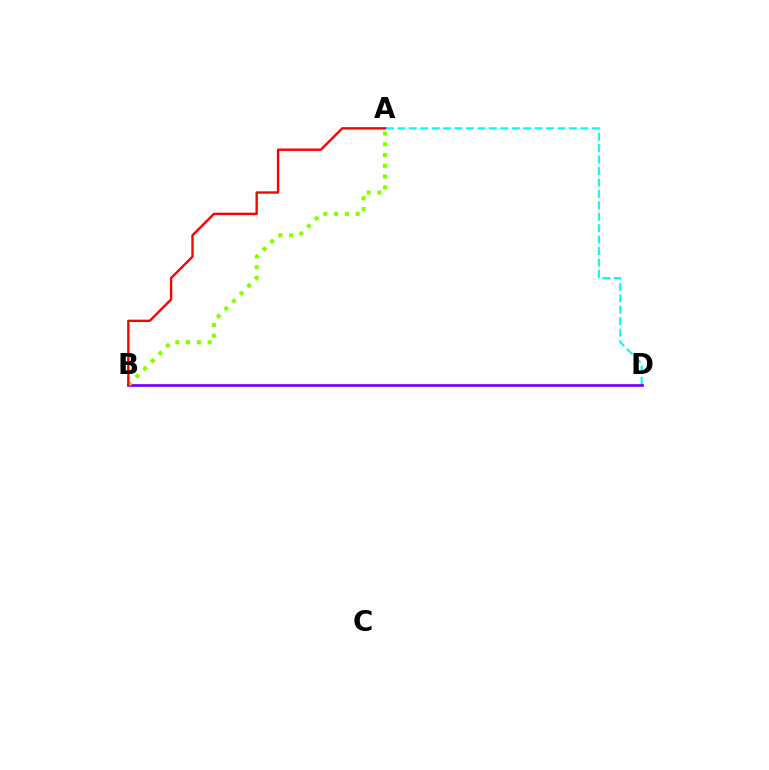{('A', 'D'): [{'color': '#00fff6', 'line_style': 'dashed', 'thickness': 1.55}], ('B', 'D'): [{'color': '#7200ff', 'line_style': 'solid', 'thickness': 1.93}], ('A', 'B'): [{'color': '#84ff00', 'line_style': 'dotted', 'thickness': 2.93}, {'color': '#ff0000', 'line_style': 'solid', 'thickness': 1.72}]}